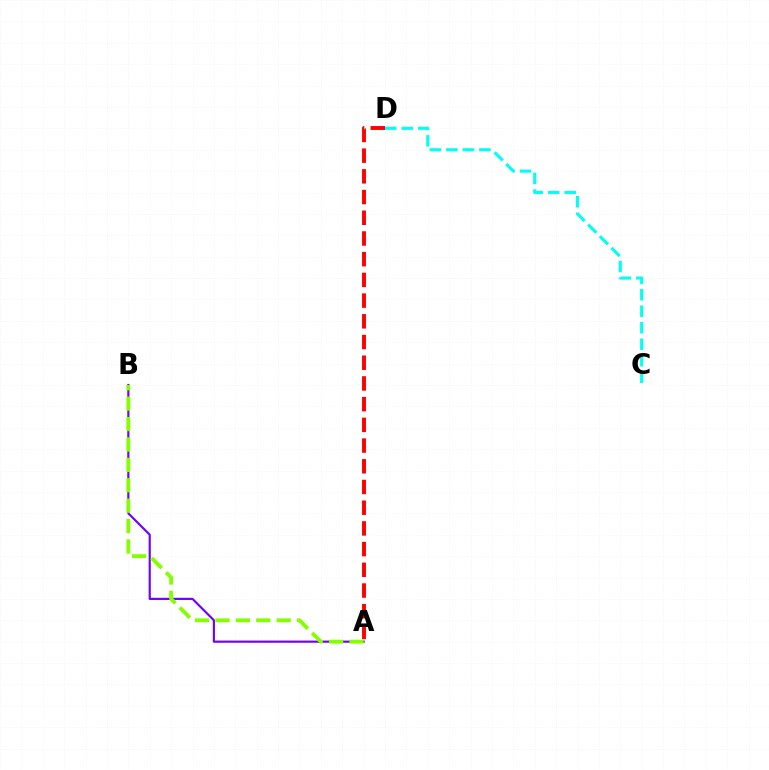{('C', 'D'): [{'color': '#00fff6', 'line_style': 'dashed', 'thickness': 2.24}], ('A', 'B'): [{'color': '#7200ff', 'line_style': 'solid', 'thickness': 1.56}, {'color': '#84ff00', 'line_style': 'dashed', 'thickness': 2.77}], ('A', 'D'): [{'color': '#ff0000', 'line_style': 'dashed', 'thickness': 2.81}]}